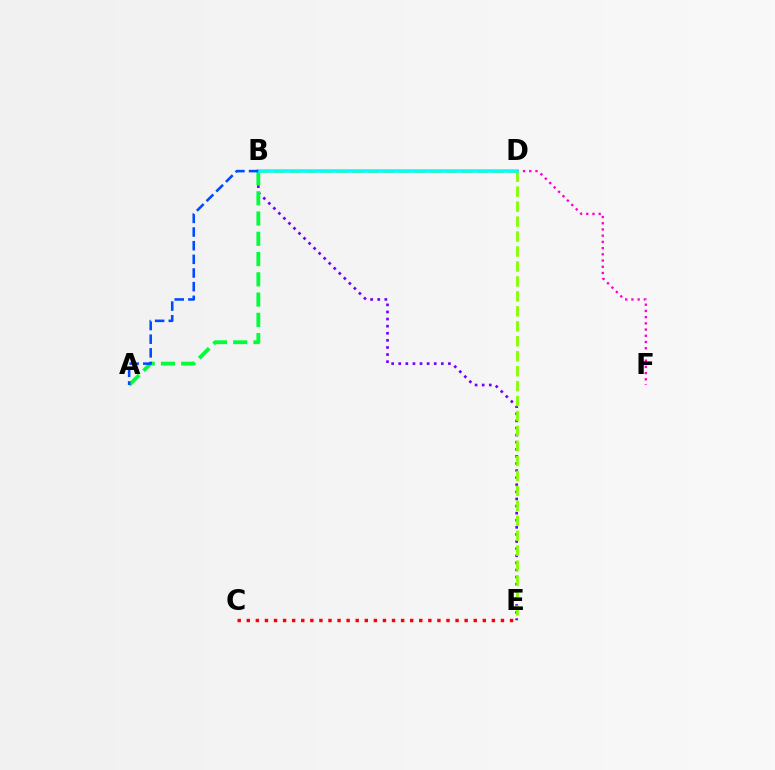{('C', 'E'): [{'color': '#ff0000', 'line_style': 'dotted', 'thickness': 2.47}], ('B', 'D'): [{'color': '#ffbd00', 'line_style': 'dashed', 'thickness': 2.12}, {'color': '#00fff6', 'line_style': 'solid', 'thickness': 2.53}], ('B', 'E'): [{'color': '#7200ff', 'line_style': 'dotted', 'thickness': 1.93}], ('D', 'F'): [{'color': '#ff00cf', 'line_style': 'dotted', 'thickness': 1.69}], ('A', 'B'): [{'color': '#00ff39', 'line_style': 'dashed', 'thickness': 2.75}, {'color': '#004bff', 'line_style': 'dashed', 'thickness': 1.86}], ('D', 'E'): [{'color': '#84ff00', 'line_style': 'dashed', 'thickness': 2.03}]}